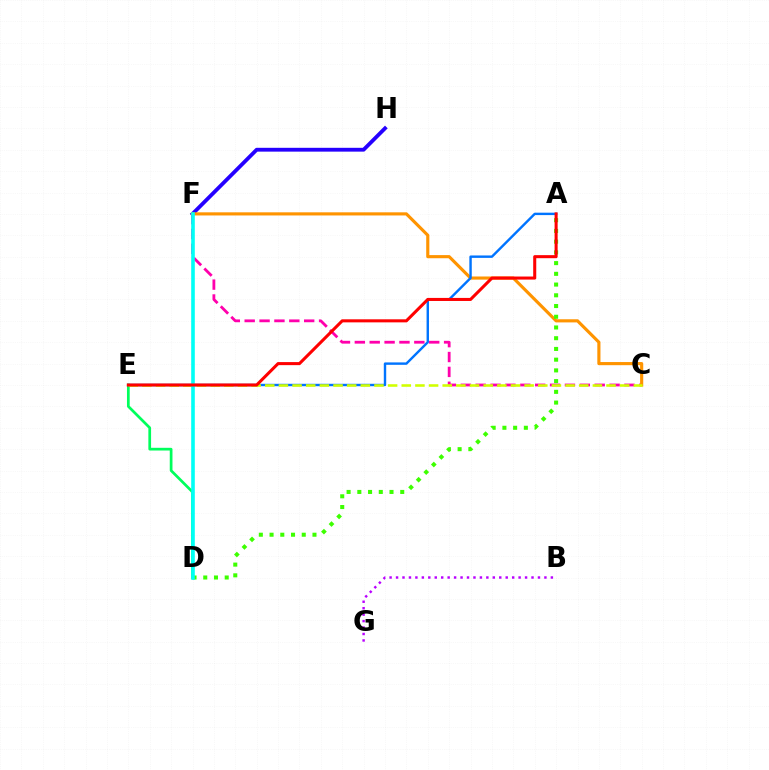{('C', 'F'): [{'color': '#ff00ac', 'line_style': 'dashed', 'thickness': 2.02}, {'color': '#ff9400', 'line_style': 'solid', 'thickness': 2.26}], ('D', 'E'): [{'color': '#00ff5c', 'line_style': 'solid', 'thickness': 1.96}], ('F', 'H'): [{'color': '#2500ff', 'line_style': 'solid', 'thickness': 2.75}], ('A', 'E'): [{'color': '#0074ff', 'line_style': 'solid', 'thickness': 1.74}, {'color': '#ff0000', 'line_style': 'solid', 'thickness': 2.2}], ('C', 'E'): [{'color': '#d1ff00', 'line_style': 'dashed', 'thickness': 1.85}], ('A', 'D'): [{'color': '#3dff00', 'line_style': 'dotted', 'thickness': 2.91}], ('B', 'G'): [{'color': '#b900ff', 'line_style': 'dotted', 'thickness': 1.75}], ('D', 'F'): [{'color': '#00fff6', 'line_style': 'solid', 'thickness': 2.6}]}